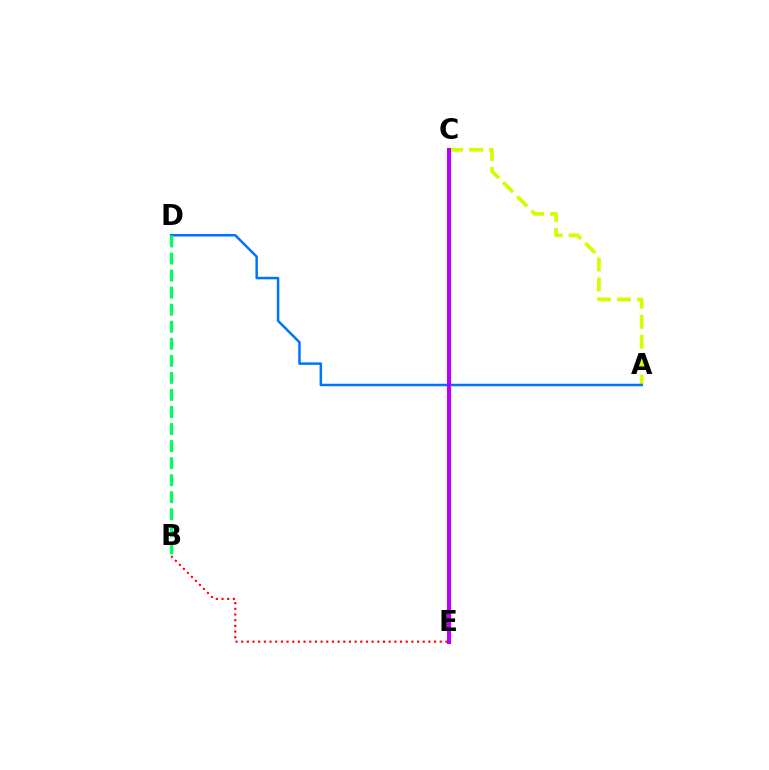{('A', 'C'): [{'color': '#d1ff00', 'line_style': 'dashed', 'thickness': 2.72}], ('A', 'D'): [{'color': '#0074ff', 'line_style': 'solid', 'thickness': 1.8}], ('C', 'E'): [{'color': '#b900ff', 'line_style': 'solid', 'thickness': 2.93}], ('B', 'E'): [{'color': '#ff0000', 'line_style': 'dotted', 'thickness': 1.54}], ('B', 'D'): [{'color': '#00ff5c', 'line_style': 'dashed', 'thickness': 2.32}]}